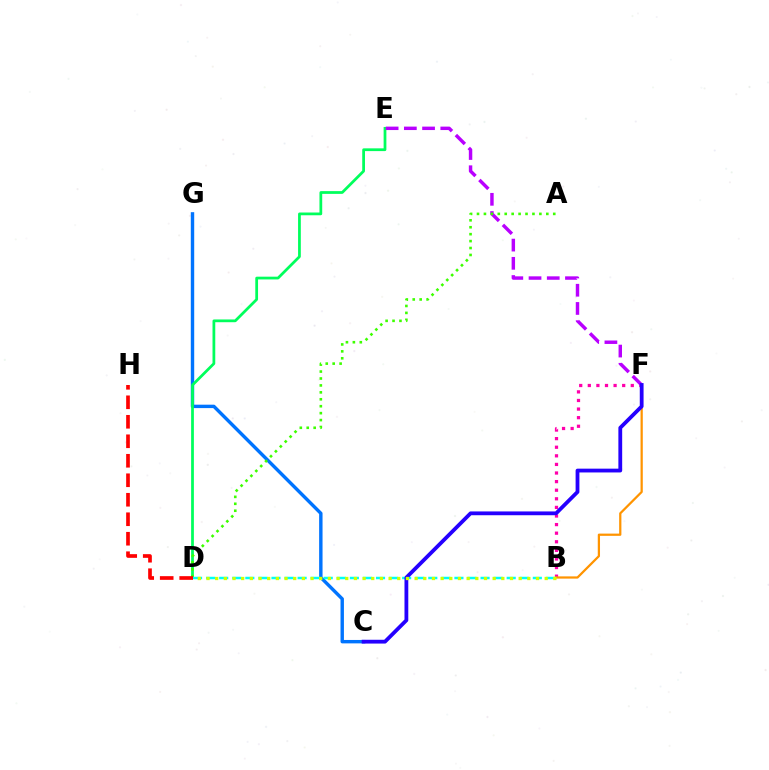{('B', 'F'): [{'color': '#ff00ac', 'line_style': 'dotted', 'thickness': 2.34}, {'color': '#ff9400', 'line_style': 'solid', 'thickness': 1.62}], ('C', 'G'): [{'color': '#0074ff', 'line_style': 'solid', 'thickness': 2.45}], ('D', 'E'): [{'color': '#00ff5c', 'line_style': 'solid', 'thickness': 1.98}], ('E', 'F'): [{'color': '#b900ff', 'line_style': 'dashed', 'thickness': 2.47}], ('A', 'D'): [{'color': '#3dff00', 'line_style': 'dotted', 'thickness': 1.88}], ('B', 'D'): [{'color': '#00fff6', 'line_style': 'dashed', 'thickness': 1.78}, {'color': '#d1ff00', 'line_style': 'dotted', 'thickness': 2.36}], ('C', 'F'): [{'color': '#2500ff', 'line_style': 'solid', 'thickness': 2.73}], ('D', 'H'): [{'color': '#ff0000', 'line_style': 'dashed', 'thickness': 2.65}]}